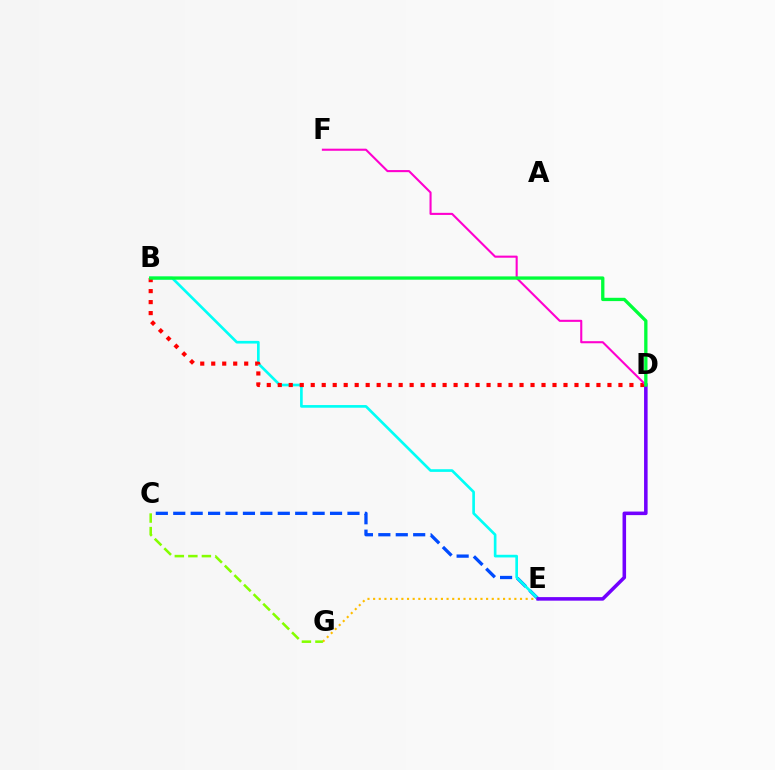{('C', 'E'): [{'color': '#004bff', 'line_style': 'dashed', 'thickness': 2.37}], ('B', 'E'): [{'color': '#00fff6', 'line_style': 'solid', 'thickness': 1.92}], ('E', 'G'): [{'color': '#ffbd00', 'line_style': 'dotted', 'thickness': 1.53}], ('B', 'D'): [{'color': '#ff0000', 'line_style': 'dotted', 'thickness': 2.99}, {'color': '#00ff39', 'line_style': 'solid', 'thickness': 2.38}], ('D', 'E'): [{'color': '#7200ff', 'line_style': 'solid', 'thickness': 2.56}], ('C', 'G'): [{'color': '#84ff00', 'line_style': 'dashed', 'thickness': 1.84}], ('D', 'F'): [{'color': '#ff00cf', 'line_style': 'solid', 'thickness': 1.51}]}